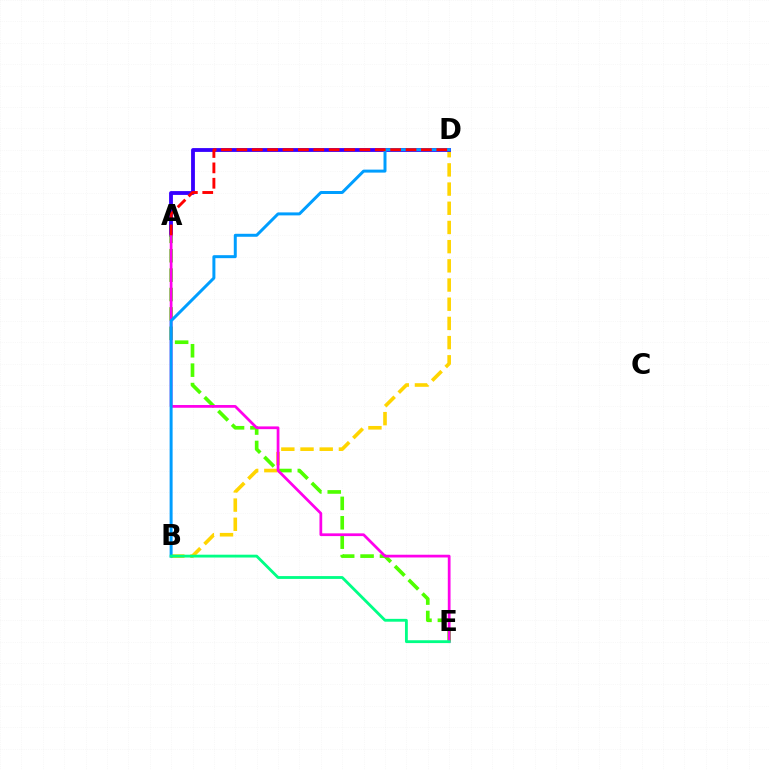{('B', 'D'): [{'color': '#ffd500', 'line_style': 'dashed', 'thickness': 2.61}, {'color': '#009eff', 'line_style': 'solid', 'thickness': 2.15}], ('A', 'D'): [{'color': '#3700ff', 'line_style': 'solid', 'thickness': 2.75}, {'color': '#ff0000', 'line_style': 'dashed', 'thickness': 2.09}], ('A', 'E'): [{'color': '#4fff00', 'line_style': 'dashed', 'thickness': 2.64}, {'color': '#ff00ed', 'line_style': 'solid', 'thickness': 1.98}], ('B', 'E'): [{'color': '#00ff86', 'line_style': 'solid', 'thickness': 2.04}]}